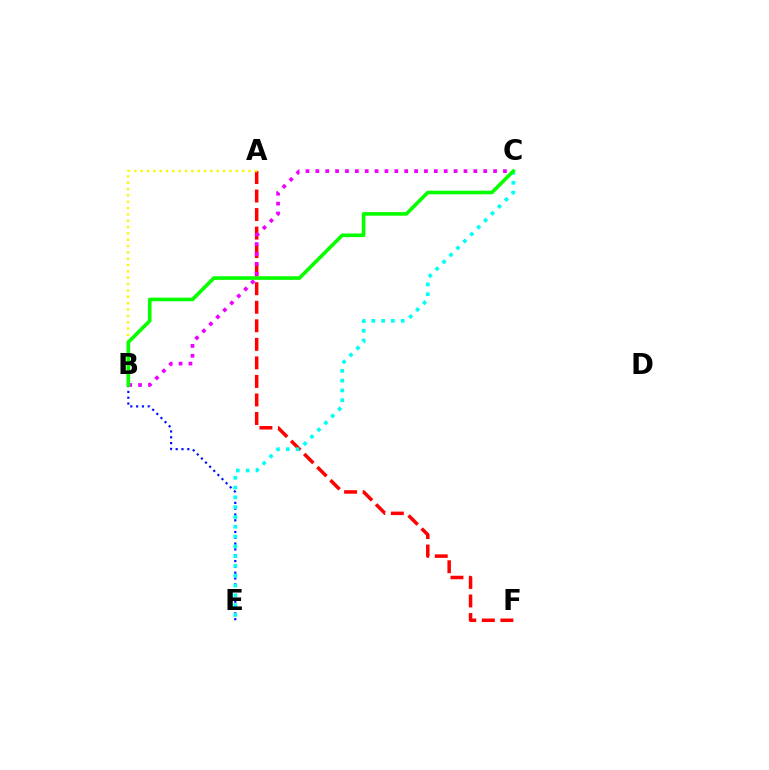{('B', 'E'): [{'color': '#0010ff', 'line_style': 'dotted', 'thickness': 1.58}], ('A', 'F'): [{'color': '#ff0000', 'line_style': 'dashed', 'thickness': 2.52}], ('A', 'B'): [{'color': '#fcf500', 'line_style': 'dotted', 'thickness': 1.72}], ('C', 'E'): [{'color': '#00fff6', 'line_style': 'dotted', 'thickness': 2.66}], ('B', 'C'): [{'color': '#ee00ff', 'line_style': 'dotted', 'thickness': 2.68}, {'color': '#08ff00', 'line_style': 'solid', 'thickness': 2.61}]}